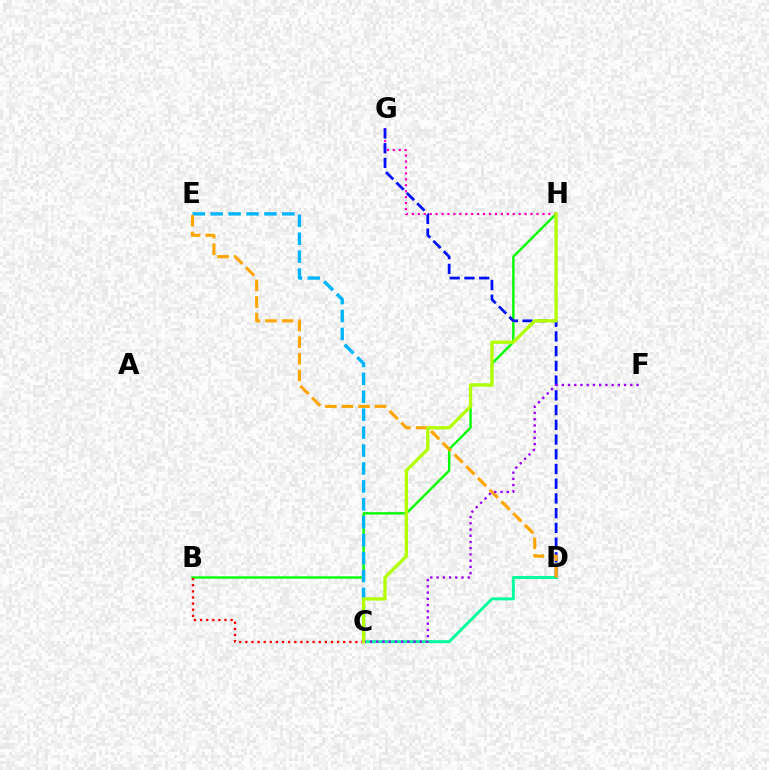{('C', 'D'): [{'color': '#00ff9d', 'line_style': 'solid', 'thickness': 2.14}], ('B', 'H'): [{'color': '#08ff00', 'line_style': 'solid', 'thickness': 1.72}], ('B', 'C'): [{'color': '#ff0000', 'line_style': 'dotted', 'thickness': 1.66}], ('G', 'H'): [{'color': '#ff00bd', 'line_style': 'dotted', 'thickness': 1.61}], ('D', 'G'): [{'color': '#0010ff', 'line_style': 'dashed', 'thickness': 2.0}], ('C', 'E'): [{'color': '#00b5ff', 'line_style': 'dashed', 'thickness': 2.44}], ('D', 'E'): [{'color': '#ffa500', 'line_style': 'dashed', 'thickness': 2.26}], ('C', 'F'): [{'color': '#9b00ff', 'line_style': 'dotted', 'thickness': 1.69}], ('C', 'H'): [{'color': '#b3ff00', 'line_style': 'solid', 'thickness': 2.38}]}